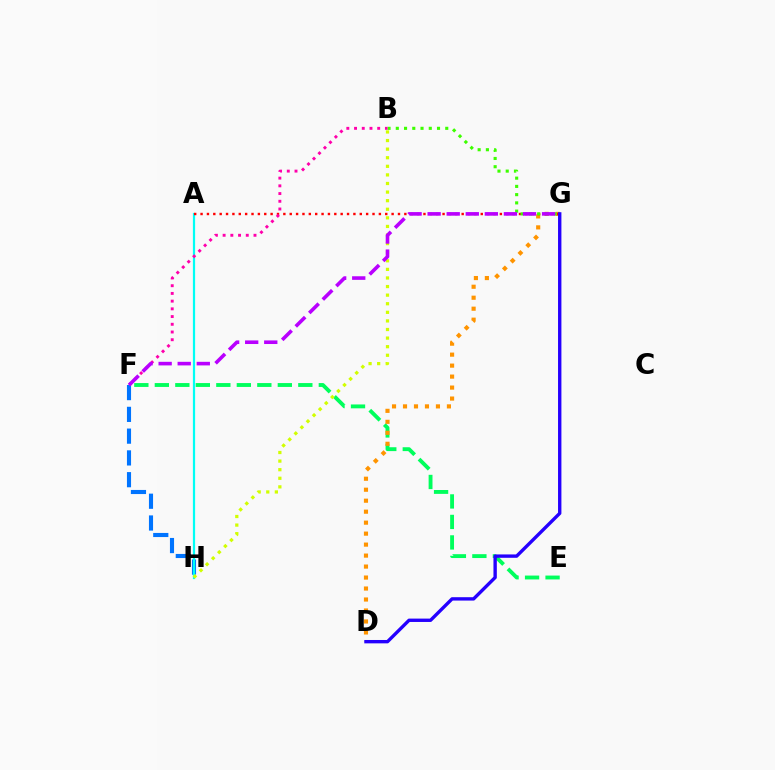{('E', 'F'): [{'color': '#00ff5c', 'line_style': 'dashed', 'thickness': 2.78}], ('F', 'H'): [{'color': '#0074ff', 'line_style': 'dashed', 'thickness': 2.96}], ('D', 'G'): [{'color': '#ff9400', 'line_style': 'dotted', 'thickness': 2.98}, {'color': '#2500ff', 'line_style': 'solid', 'thickness': 2.42}], ('A', 'H'): [{'color': '#00fff6', 'line_style': 'solid', 'thickness': 1.6}], ('A', 'G'): [{'color': '#ff0000', 'line_style': 'dotted', 'thickness': 1.73}], ('B', 'G'): [{'color': '#3dff00', 'line_style': 'dotted', 'thickness': 2.24}], ('B', 'F'): [{'color': '#ff00ac', 'line_style': 'dotted', 'thickness': 2.1}], ('B', 'H'): [{'color': '#d1ff00', 'line_style': 'dotted', 'thickness': 2.33}], ('F', 'G'): [{'color': '#b900ff', 'line_style': 'dashed', 'thickness': 2.59}]}